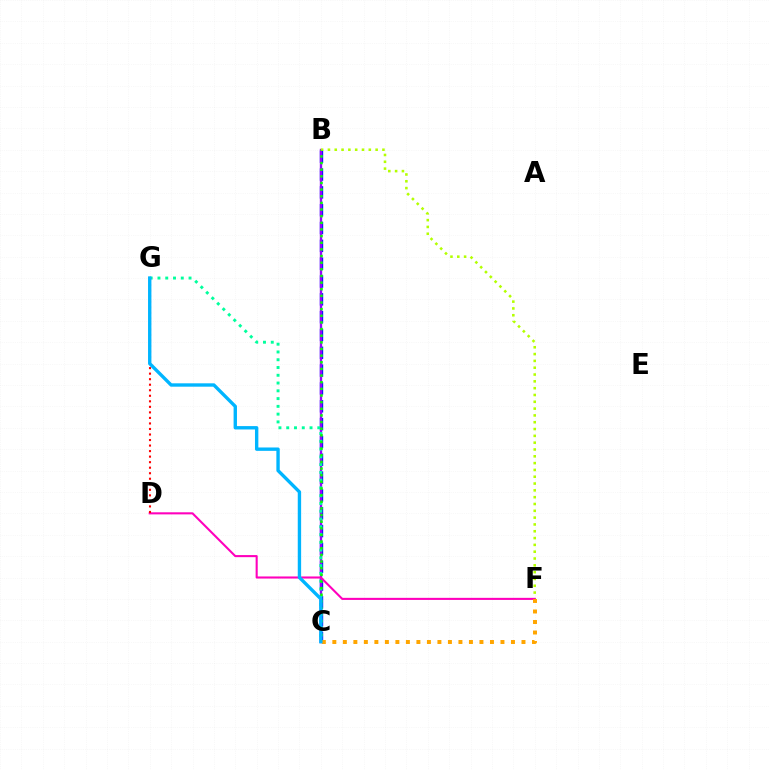{('B', 'C'): [{'color': '#0010ff', 'line_style': 'dashed', 'thickness': 2.42}, {'color': '#9b00ff', 'line_style': 'solid', 'thickness': 1.7}, {'color': '#08ff00', 'line_style': 'dotted', 'thickness': 1.8}], ('B', 'F'): [{'color': '#b3ff00', 'line_style': 'dotted', 'thickness': 1.85}], ('C', 'G'): [{'color': '#00ff9d', 'line_style': 'dotted', 'thickness': 2.11}, {'color': '#00b5ff', 'line_style': 'solid', 'thickness': 2.43}], ('D', 'F'): [{'color': '#ff00bd', 'line_style': 'solid', 'thickness': 1.51}], ('C', 'F'): [{'color': '#ffa500', 'line_style': 'dotted', 'thickness': 2.85}], ('D', 'G'): [{'color': '#ff0000', 'line_style': 'dotted', 'thickness': 1.5}]}